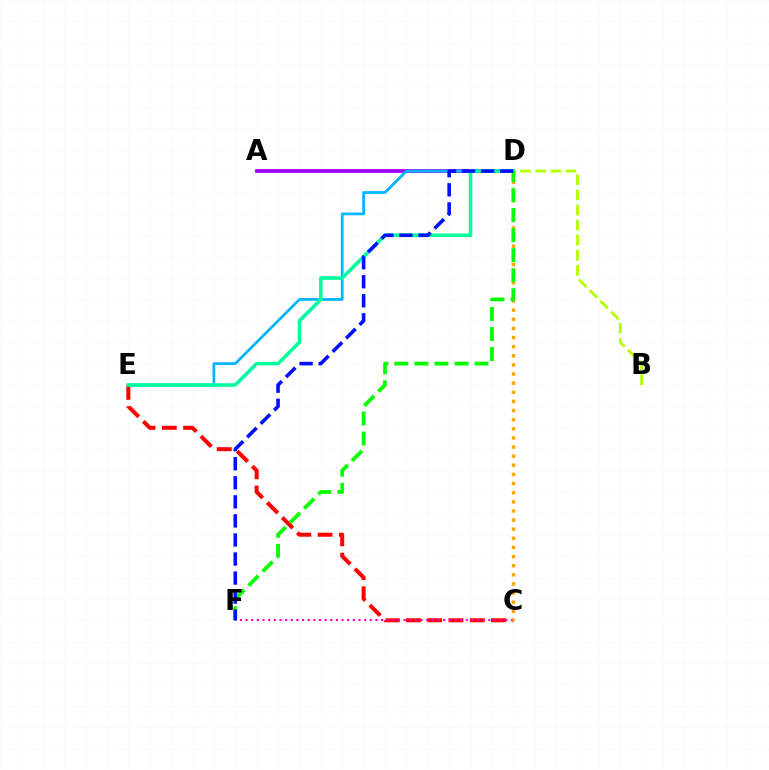{('C', 'E'): [{'color': '#ff0000', 'line_style': 'dashed', 'thickness': 2.89}], ('A', 'D'): [{'color': '#9b00ff', 'line_style': 'solid', 'thickness': 2.68}], ('C', 'F'): [{'color': '#ff00bd', 'line_style': 'dotted', 'thickness': 1.53}], ('B', 'D'): [{'color': '#b3ff00', 'line_style': 'dashed', 'thickness': 2.05}], ('C', 'D'): [{'color': '#ffa500', 'line_style': 'dotted', 'thickness': 2.48}], ('D', 'E'): [{'color': '#00b5ff', 'line_style': 'solid', 'thickness': 1.97}, {'color': '#00ff9d', 'line_style': 'solid', 'thickness': 2.55}], ('D', 'F'): [{'color': '#08ff00', 'line_style': 'dashed', 'thickness': 2.72}, {'color': '#0010ff', 'line_style': 'dashed', 'thickness': 2.59}]}